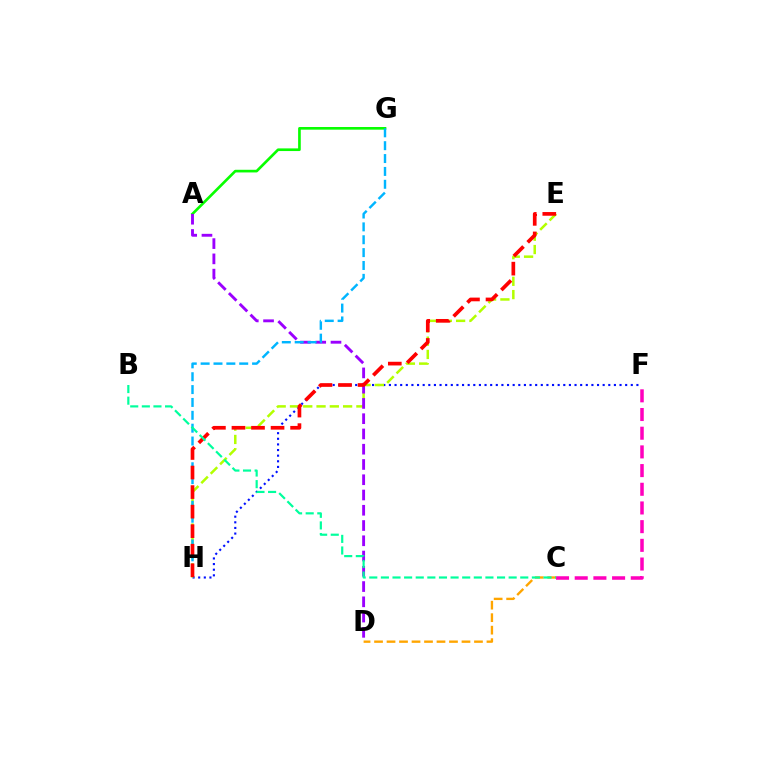{('F', 'H'): [{'color': '#0010ff', 'line_style': 'dotted', 'thickness': 1.53}], ('A', 'G'): [{'color': '#08ff00', 'line_style': 'solid', 'thickness': 1.92}], ('E', 'H'): [{'color': '#b3ff00', 'line_style': 'dashed', 'thickness': 1.81}, {'color': '#ff0000', 'line_style': 'dashed', 'thickness': 2.66}], ('A', 'D'): [{'color': '#9b00ff', 'line_style': 'dashed', 'thickness': 2.07}], ('C', 'F'): [{'color': '#ff00bd', 'line_style': 'dashed', 'thickness': 2.54}], ('G', 'H'): [{'color': '#00b5ff', 'line_style': 'dashed', 'thickness': 1.75}], ('C', 'D'): [{'color': '#ffa500', 'line_style': 'dashed', 'thickness': 1.7}], ('B', 'C'): [{'color': '#00ff9d', 'line_style': 'dashed', 'thickness': 1.58}]}